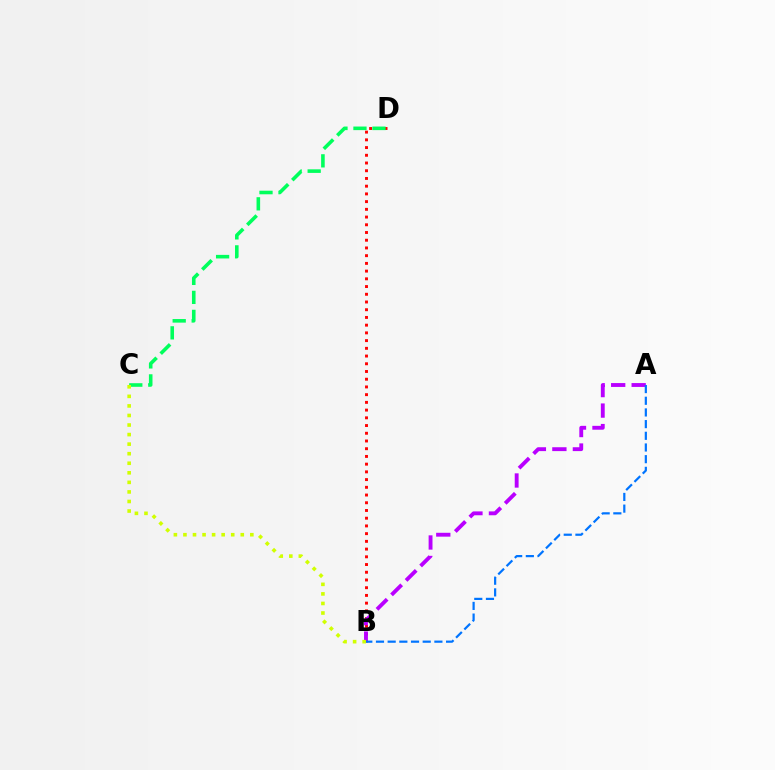{('B', 'D'): [{'color': '#ff0000', 'line_style': 'dotted', 'thickness': 2.1}], ('C', 'D'): [{'color': '#00ff5c', 'line_style': 'dashed', 'thickness': 2.58}], ('A', 'B'): [{'color': '#b900ff', 'line_style': 'dashed', 'thickness': 2.78}, {'color': '#0074ff', 'line_style': 'dashed', 'thickness': 1.59}], ('B', 'C'): [{'color': '#d1ff00', 'line_style': 'dotted', 'thickness': 2.6}]}